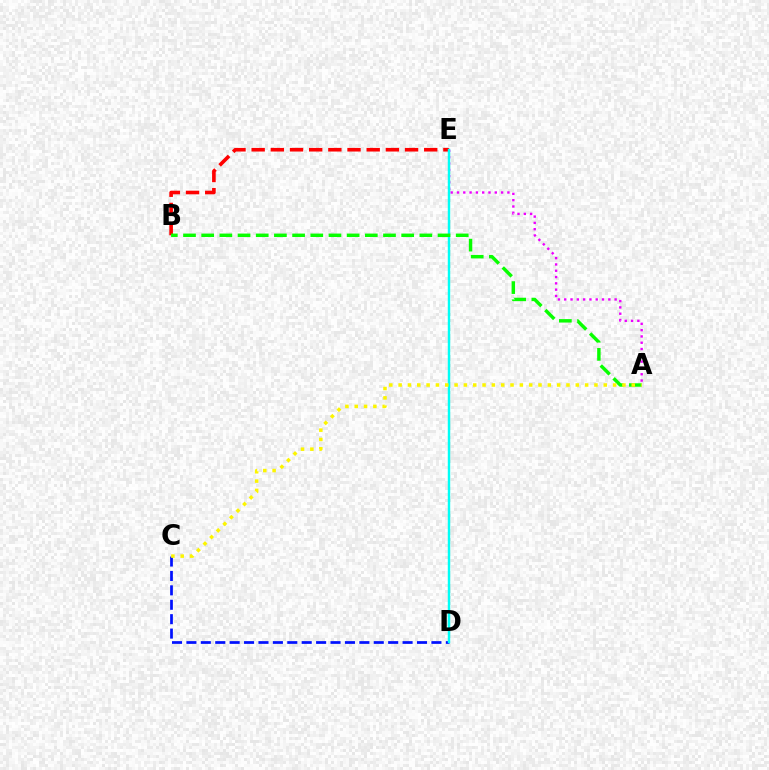{('B', 'E'): [{'color': '#ff0000', 'line_style': 'dashed', 'thickness': 2.6}], ('A', 'E'): [{'color': '#ee00ff', 'line_style': 'dotted', 'thickness': 1.71}], ('C', 'D'): [{'color': '#0010ff', 'line_style': 'dashed', 'thickness': 1.96}], ('D', 'E'): [{'color': '#00fff6', 'line_style': 'solid', 'thickness': 1.76}], ('A', 'B'): [{'color': '#08ff00', 'line_style': 'dashed', 'thickness': 2.47}], ('A', 'C'): [{'color': '#fcf500', 'line_style': 'dotted', 'thickness': 2.53}]}